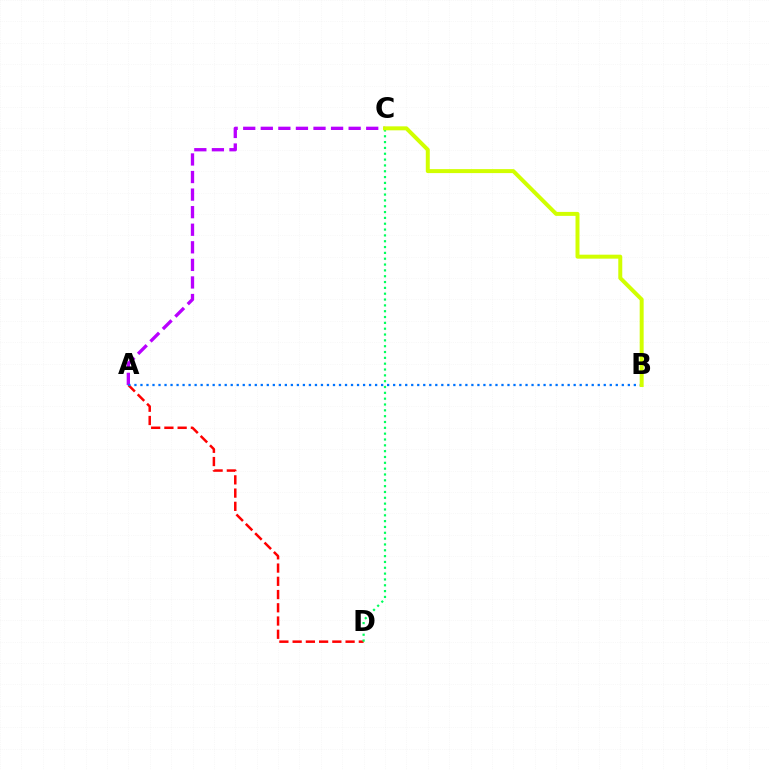{('A', 'D'): [{'color': '#ff0000', 'line_style': 'dashed', 'thickness': 1.8}], ('C', 'D'): [{'color': '#00ff5c', 'line_style': 'dotted', 'thickness': 1.58}], ('A', 'C'): [{'color': '#b900ff', 'line_style': 'dashed', 'thickness': 2.39}], ('A', 'B'): [{'color': '#0074ff', 'line_style': 'dotted', 'thickness': 1.63}], ('B', 'C'): [{'color': '#d1ff00', 'line_style': 'solid', 'thickness': 2.86}]}